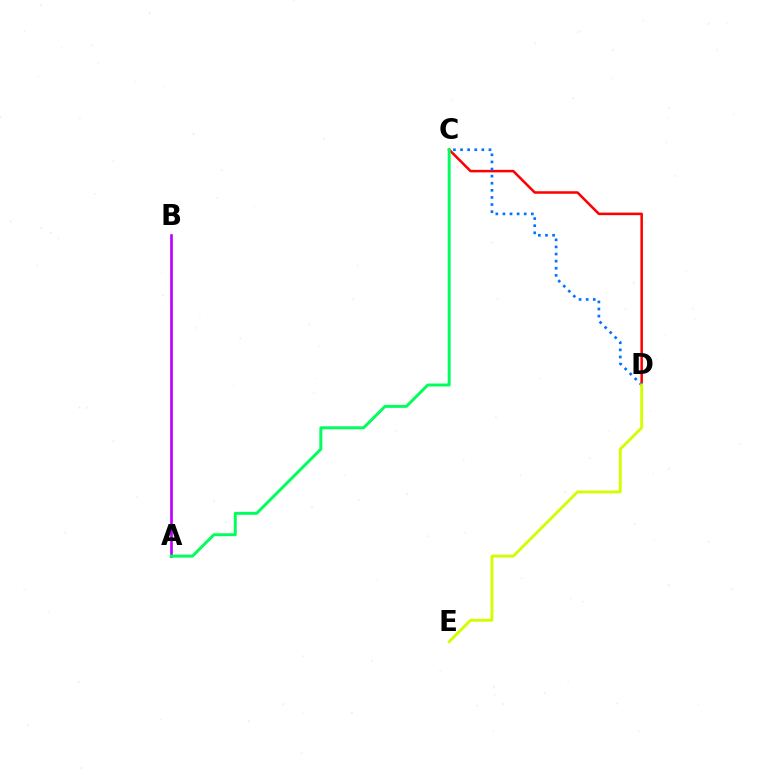{('C', 'D'): [{'color': '#ff0000', 'line_style': 'solid', 'thickness': 1.82}, {'color': '#0074ff', 'line_style': 'dotted', 'thickness': 1.93}], ('A', 'B'): [{'color': '#b900ff', 'line_style': 'solid', 'thickness': 1.91}], ('A', 'C'): [{'color': '#00ff5c', 'line_style': 'solid', 'thickness': 2.13}], ('D', 'E'): [{'color': '#d1ff00', 'line_style': 'solid', 'thickness': 2.07}]}